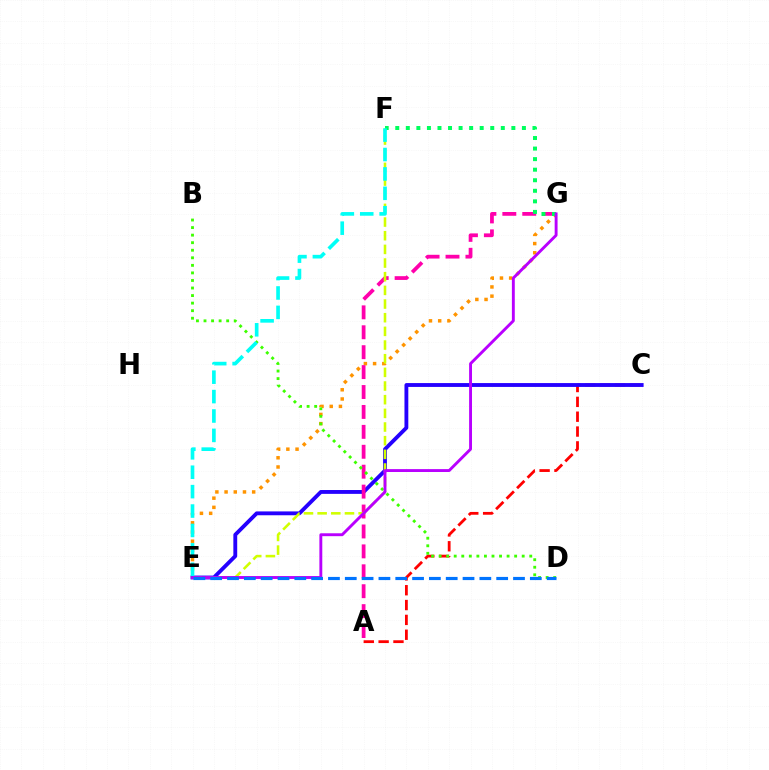{('A', 'C'): [{'color': '#ff0000', 'line_style': 'dashed', 'thickness': 2.02}], ('E', 'G'): [{'color': '#ff9400', 'line_style': 'dotted', 'thickness': 2.5}, {'color': '#b900ff', 'line_style': 'solid', 'thickness': 2.09}], ('C', 'E'): [{'color': '#2500ff', 'line_style': 'solid', 'thickness': 2.77}], ('A', 'G'): [{'color': '#ff00ac', 'line_style': 'dashed', 'thickness': 2.71}], ('E', 'F'): [{'color': '#d1ff00', 'line_style': 'dashed', 'thickness': 1.86}, {'color': '#00fff6', 'line_style': 'dashed', 'thickness': 2.64}], ('F', 'G'): [{'color': '#00ff5c', 'line_style': 'dotted', 'thickness': 2.87}], ('B', 'D'): [{'color': '#3dff00', 'line_style': 'dotted', 'thickness': 2.05}], ('D', 'E'): [{'color': '#0074ff', 'line_style': 'dashed', 'thickness': 2.29}]}